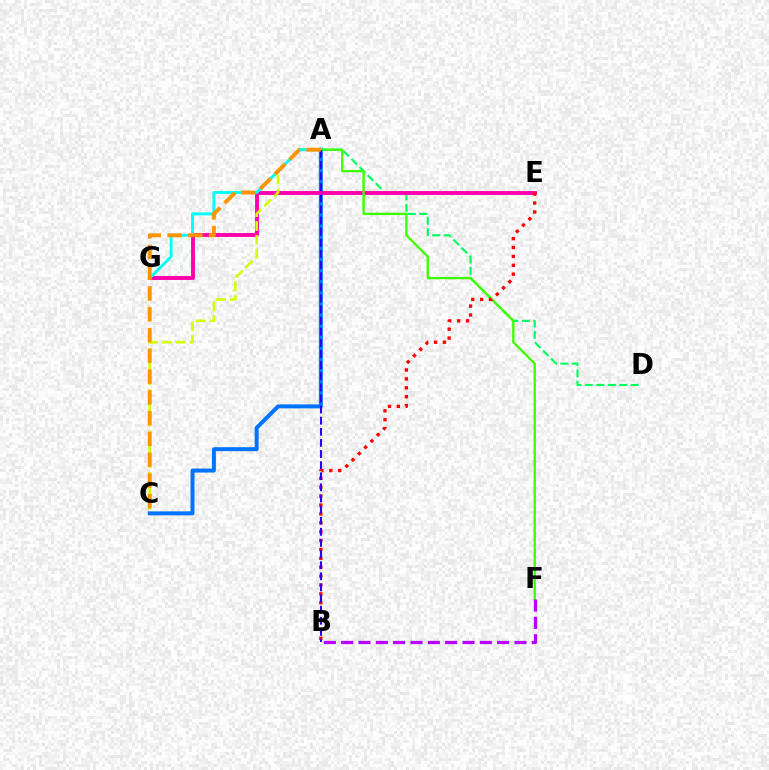{('A', 'D'): [{'color': '#00ff5c', 'line_style': 'dashed', 'thickness': 1.56}], ('A', 'C'): [{'color': '#0074ff', 'line_style': 'solid', 'thickness': 2.86}, {'color': '#d1ff00', 'line_style': 'dashed', 'thickness': 1.88}, {'color': '#ff9400', 'line_style': 'dashed', 'thickness': 2.82}], ('E', 'G'): [{'color': '#ff00ac', 'line_style': 'solid', 'thickness': 2.81}], ('A', 'F'): [{'color': '#3dff00', 'line_style': 'solid', 'thickness': 1.69}], ('B', 'F'): [{'color': '#b900ff', 'line_style': 'dashed', 'thickness': 2.35}], ('B', 'E'): [{'color': '#ff0000', 'line_style': 'dotted', 'thickness': 2.41}], ('A', 'G'): [{'color': '#00fff6', 'line_style': 'solid', 'thickness': 2.09}], ('A', 'B'): [{'color': '#2500ff', 'line_style': 'dashed', 'thickness': 1.51}]}